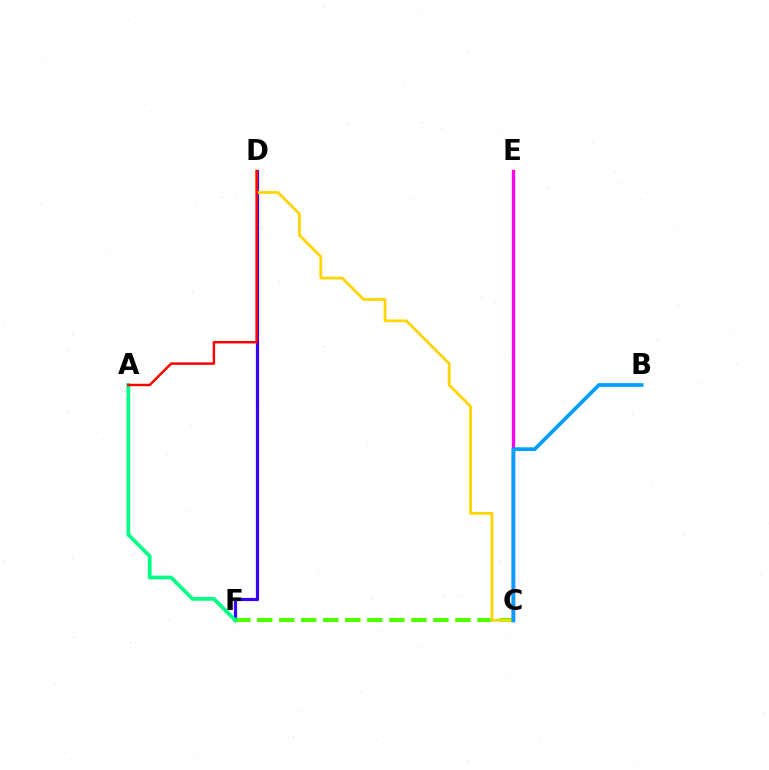{('D', 'F'): [{'color': '#3700ff', 'line_style': 'solid', 'thickness': 2.31}], ('C', 'E'): [{'color': '#ff00ed', 'line_style': 'solid', 'thickness': 2.39}], ('C', 'F'): [{'color': '#4fff00', 'line_style': 'dashed', 'thickness': 2.99}], ('A', 'F'): [{'color': '#00ff86', 'line_style': 'solid', 'thickness': 2.7}], ('C', 'D'): [{'color': '#ffd500', 'line_style': 'solid', 'thickness': 2.01}], ('A', 'D'): [{'color': '#ff0000', 'line_style': 'solid', 'thickness': 1.76}], ('B', 'C'): [{'color': '#009eff', 'line_style': 'solid', 'thickness': 2.67}]}